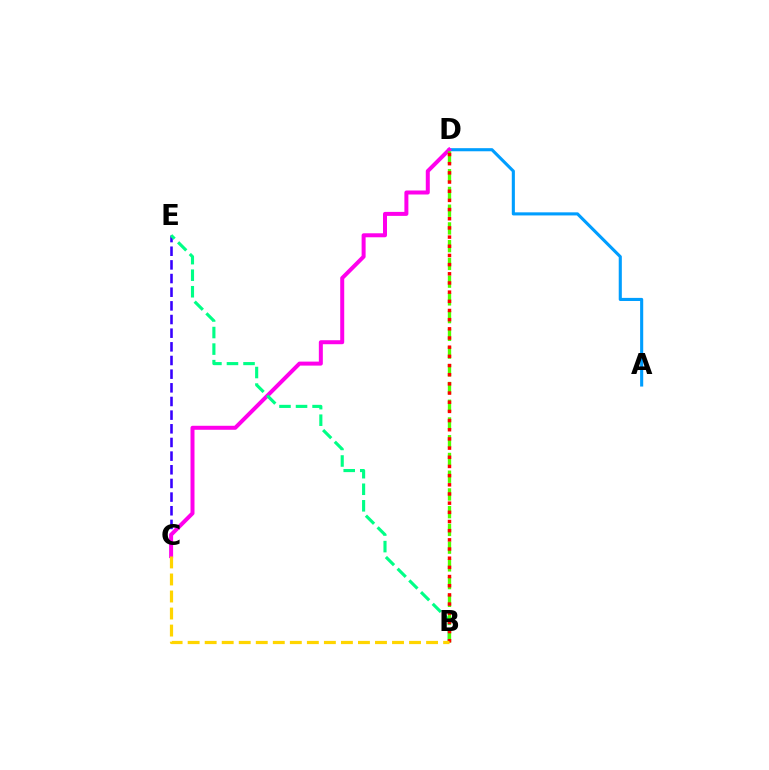{('C', 'E'): [{'color': '#3700ff', 'line_style': 'dashed', 'thickness': 1.86}], ('A', 'D'): [{'color': '#009eff', 'line_style': 'solid', 'thickness': 2.23}], ('C', 'D'): [{'color': '#ff00ed', 'line_style': 'solid', 'thickness': 2.88}], ('B', 'E'): [{'color': '#00ff86', 'line_style': 'dashed', 'thickness': 2.25}], ('B', 'D'): [{'color': '#4fff00', 'line_style': 'dashed', 'thickness': 2.41}, {'color': '#ff0000', 'line_style': 'dotted', 'thickness': 2.49}], ('B', 'C'): [{'color': '#ffd500', 'line_style': 'dashed', 'thickness': 2.31}]}